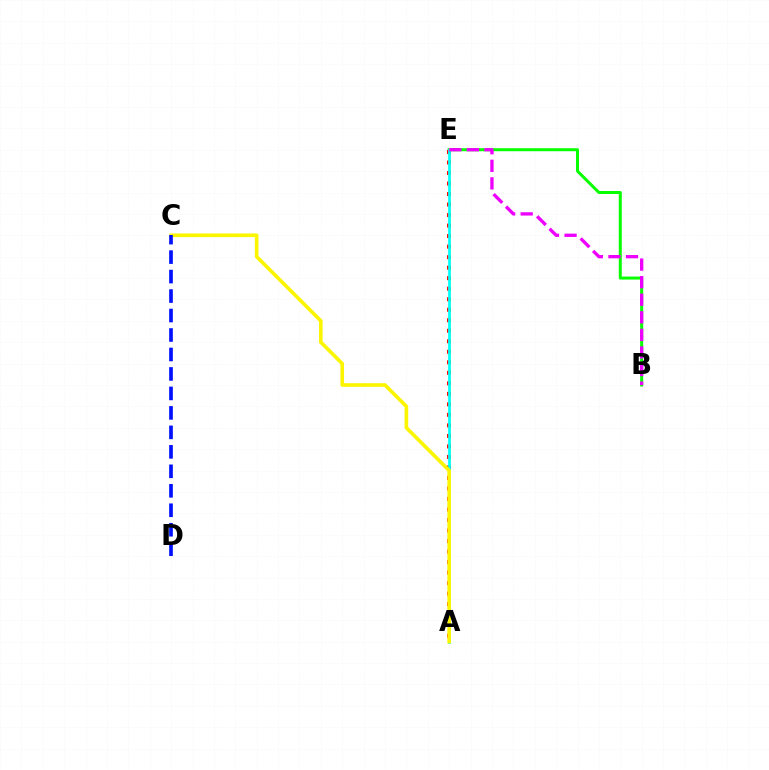{('B', 'E'): [{'color': '#08ff00', 'line_style': 'solid', 'thickness': 2.16}, {'color': '#ee00ff', 'line_style': 'dashed', 'thickness': 2.39}], ('A', 'E'): [{'color': '#ff0000', 'line_style': 'dotted', 'thickness': 2.86}, {'color': '#00fff6', 'line_style': 'solid', 'thickness': 1.98}], ('A', 'C'): [{'color': '#fcf500', 'line_style': 'solid', 'thickness': 2.6}], ('C', 'D'): [{'color': '#0010ff', 'line_style': 'dashed', 'thickness': 2.65}]}